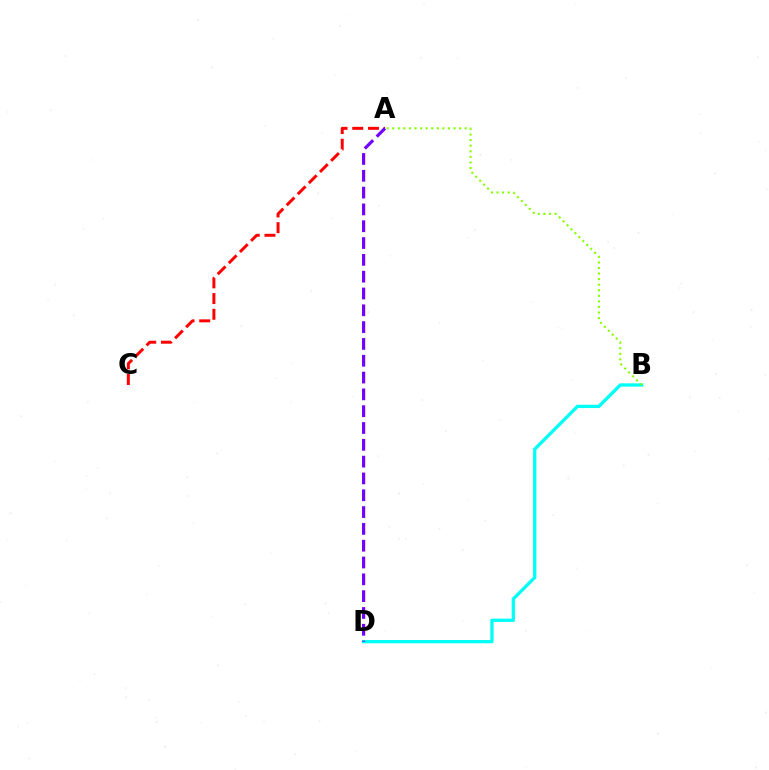{('B', 'D'): [{'color': '#00fff6', 'line_style': 'solid', 'thickness': 2.37}], ('A', 'B'): [{'color': '#84ff00', 'line_style': 'dotted', 'thickness': 1.51}], ('A', 'C'): [{'color': '#ff0000', 'line_style': 'dashed', 'thickness': 2.13}], ('A', 'D'): [{'color': '#7200ff', 'line_style': 'dashed', 'thickness': 2.28}]}